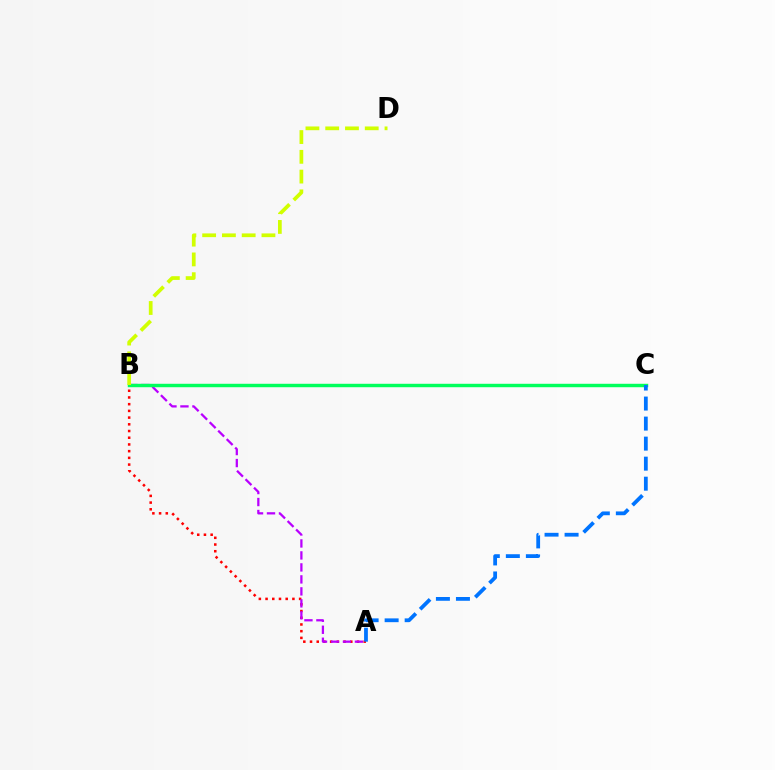{('A', 'B'): [{'color': '#ff0000', 'line_style': 'dotted', 'thickness': 1.82}, {'color': '#b900ff', 'line_style': 'dashed', 'thickness': 1.63}], ('B', 'C'): [{'color': '#00ff5c', 'line_style': 'solid', 'thickness': 2.47}], ('A', 'C'): [{'color': '#0074ff', 'line_style': 'dashed', 'thickness': 2.72}], ('B', 'D'): [{'color': '#d1ff00', 'line_style': 'dashed', 'thickness': 2.69}]}